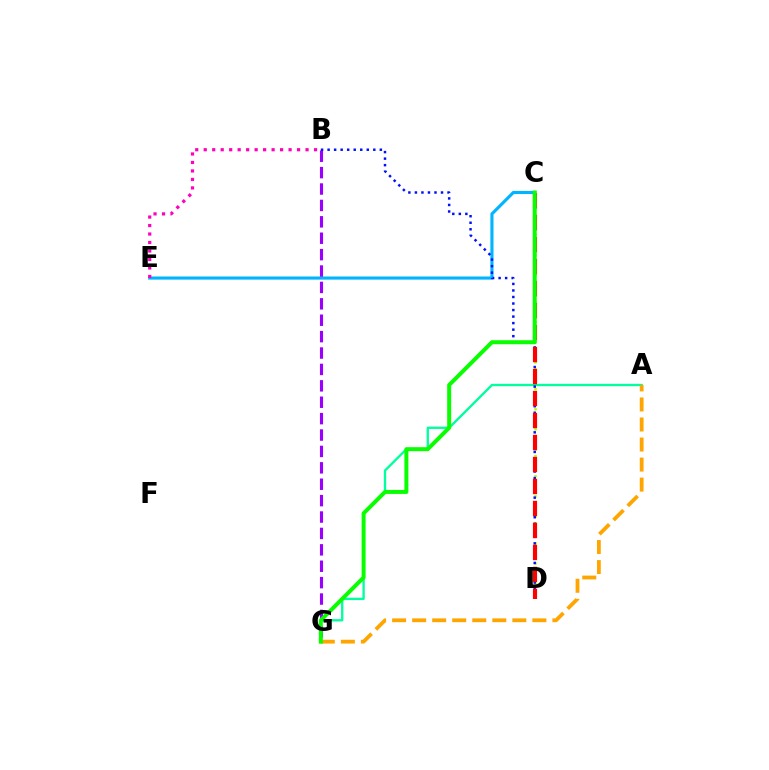{('C', 'E'): [{'color': '#00b5ff', 'line_style': 'solid', 'thickness': 2.24}], ('C', 'D'): [{'color': '#b3ff00', 'line_style': 'dotted', 'thickness': 1.82}, {'color': '#ff0000', 'line_style': 'dashed', 'thickness': 2.99}], ('B', 'G'): [{'color': '#9b00ff', 'line_style': 'dashed', 'thickness': 2.23}], ('A', 'G'): [{'color': '#00ff9d', 'line_style': 'solid', 'thickness': 1.68}, {'color': '#ffa500', 'line_style': 'dashed', 'thickness': 2.72}], ('B', 'D'): [{'color': '#0010ff', 'line_style': 'dotted', 'thickness': 1.77}], ('B', 'E'): [{'color': '#ff00bd', 'line_style': 'dotted', 'thickness': 2.31}], ('C', 'G'): [{'color': '#08ff00', 'line_style': 'solid', 'thickness': 2.87}]}